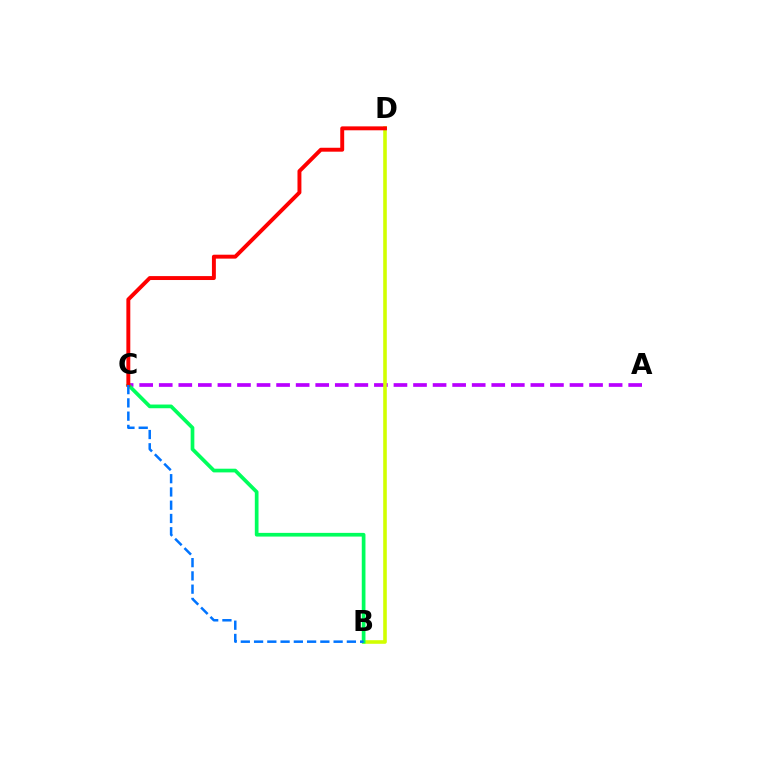{('A', 'C'): [{'color': '#b900ff', 'line_style': 'dashed', 'thickness': 2.66}], ('B', 'D'): [{'color': '#d1ff00', 'line_style': 'solid', 'thickness': 2.59}], ('B', 'C'): [{'color': '#00ff5c', 'line_style': 'solid', 'thickness': 2.66}, {'color': '#0074ff', 'line_style': 'dashed', 'thickness': 1.8}], ('C', 'D'): [{'color': '#ff0000', 'line_style': 'solid', 'thickness': 2.83}]}